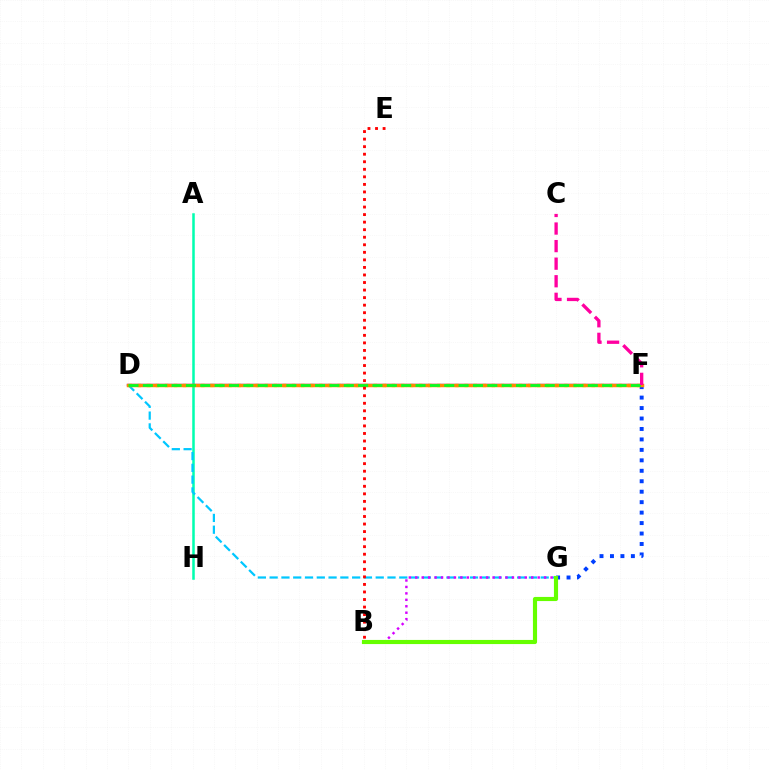{('D', 'F'): [{'color': '#eeff00', 'line_style': 'dotted', 'thickness': 2.47}, {'color': '#4f00ff', 'line_style': 'solid', 'thickness': 1.66}, {'color': '#ff8800', 'line_style': 'solid', 'thickness': 2.5}, {'color': '#00ff27', 'line_style': 'dashed', 'thickness': 1.95}], ('A', 'H'): [{'color': '#00ffaf', 'line_style': 'solid', 'thickness': 1.81}], ('F', 'G'): [{'color': '#003fff', 'line_style': 'dotted', 'thickness': 2.84}], ('D', 'G'): [{'color': '#00c7ff', 'line_style': 'dashed', 'thickness': 1.6}], ('B', 'G'): [{'color': '#d600ff', 'line_style': 'dotted', 'thickness': 1.75}, {'color': '#66ff00', 'line_style': 'solid', 'thickness': 2.97}], ('C', 'F'): [{'color': '#ff00a0', 'line_style': 'dashed', 'thickness': 2.39}], ('B', 'E'): [{'color': '#ff0000', 'line_style': 'dotted', 'thickness': 2.05}]}